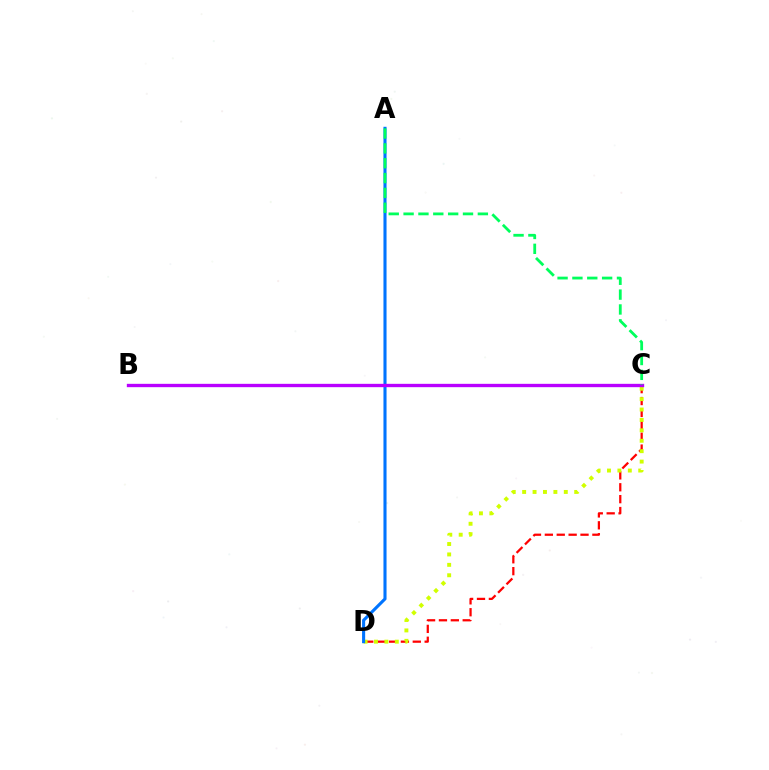{('C', 'D'): [{'color': '#ff0000', 'line_style': 'dashed', 'thickness': 1.61}, {'color': '#d1ff00', 'line_style': 'dotted', 'thickness': 2.83}], ('A', 'D'): [{'color': '#0074ff', 'line_style': 'solid', 'thickness': 2.22}], ('B', 'C'): [{'color': '#b900ff', 'line_style': 'solid', 'thickness': 2.41}], ('A', 'C'): [{'color': '#00ff5c', 'line_style': 'dashed', 'thickness': 2.02}]}